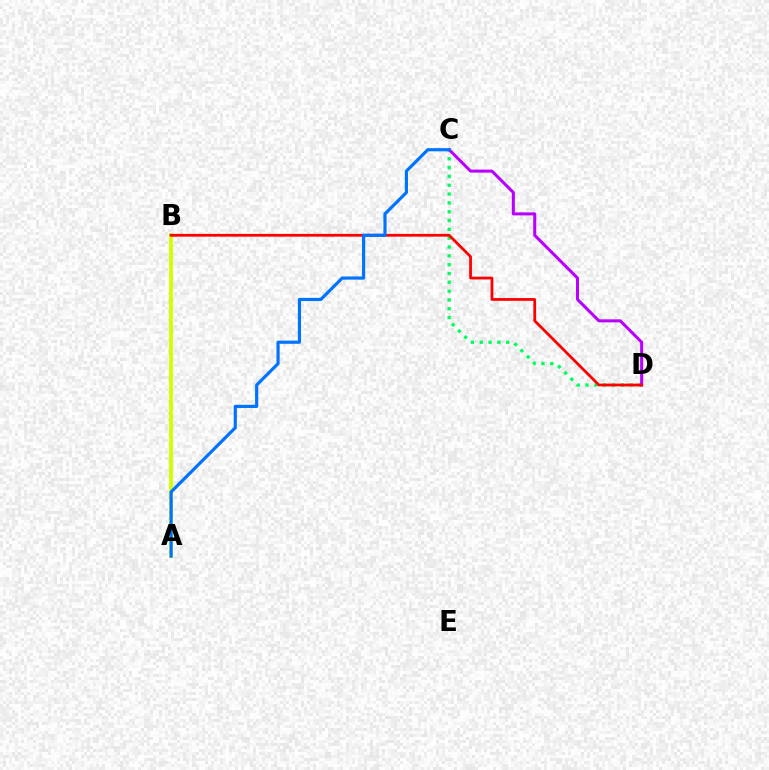{('C', 'D'): [{'color': '#00ff5c', 'line_style': 'dotted', 'thickness': 2.4}, {'color': '#b900ff', 'line_style': 'solid', 'thickness': 2.18}], ('A', 'B'): [{'color': '#d1ff00', 'line_style': 'solid', 'thickness': 2.72}], ('B', 'D'): [{'color': '#ff0000', 'line_style': 'solid', 'thickness': 1.99}], ('A', 'C'): [{'color': '#0074ff', 'line_style': 'solid', 'thickness': 2.28}]}